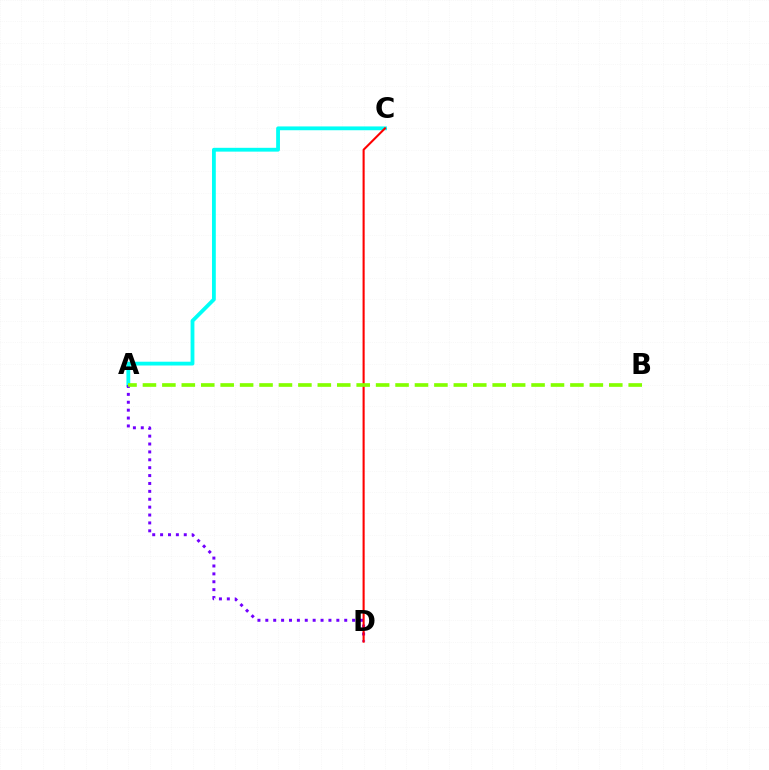{('A', 'C'): [{'color': '#00fff6', 'line_style': 'solid', 'thickness': 2.74}], ('A', 'D'): [{'color': '#7200ff', 'line_style': 'dotted', 'thickness': 2.14}], ('C', 'D'): [{'color': '#ff0000', 'line_style': 'solid', 'thickness': 1.5}], ('A', 'B'): [{'color': '#84ff00', 'line_style': 'dashed', 'thickness': 2.64}]}